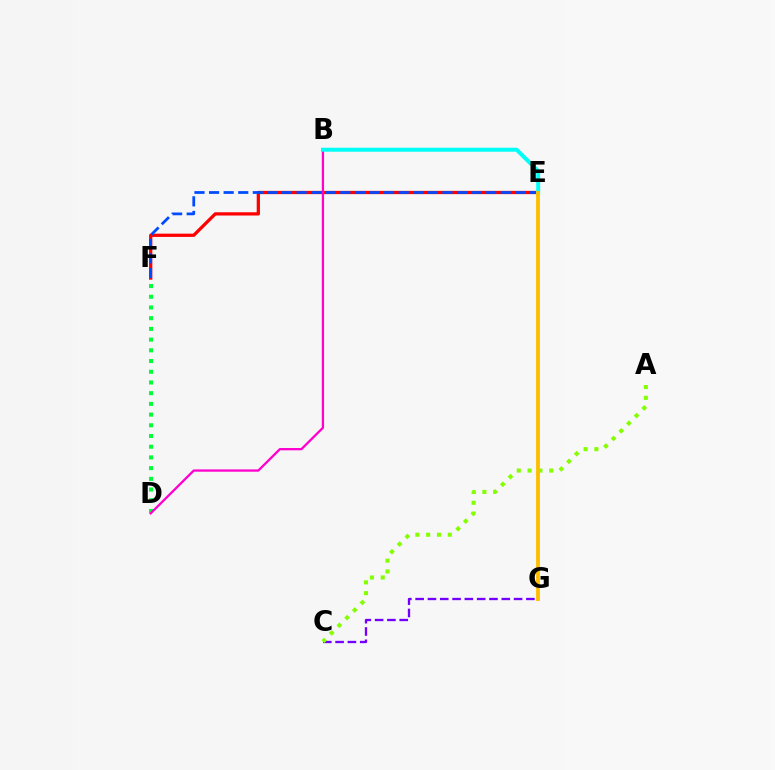{('E', 'F'): [{'color': '#ff0000', 'line_style': 'solid', 'thickness': 2.35}, {'color': '#004bff', 'line_style': 'dashed', 'thickness': 1.98}], ('D', 'F'): [{'color': '#00ff39', 'line_style': 'dotted', 'thickness': 2.91}], ('C', 'G'): [{'color': '#7200ff', 'line_style': 'dashed', 'thickness': 1.67}], ('B', 'D'): [{'color': '#ff00cf', 'line_style': 'solid', 'thickness': 1.65}], ('A', 'C'): [{'color': '#84ff00', 'line_style': 'dotted', 'thickness': 2.94}], ('B', 'E'): [{'color': '#00fff6', 'line_style': 'solid', 'thickness': 2.86}], ('E', 'G'): [{'color': '#ffbd00', 'line_style': 'solid', 'thickness': 2.75}]}